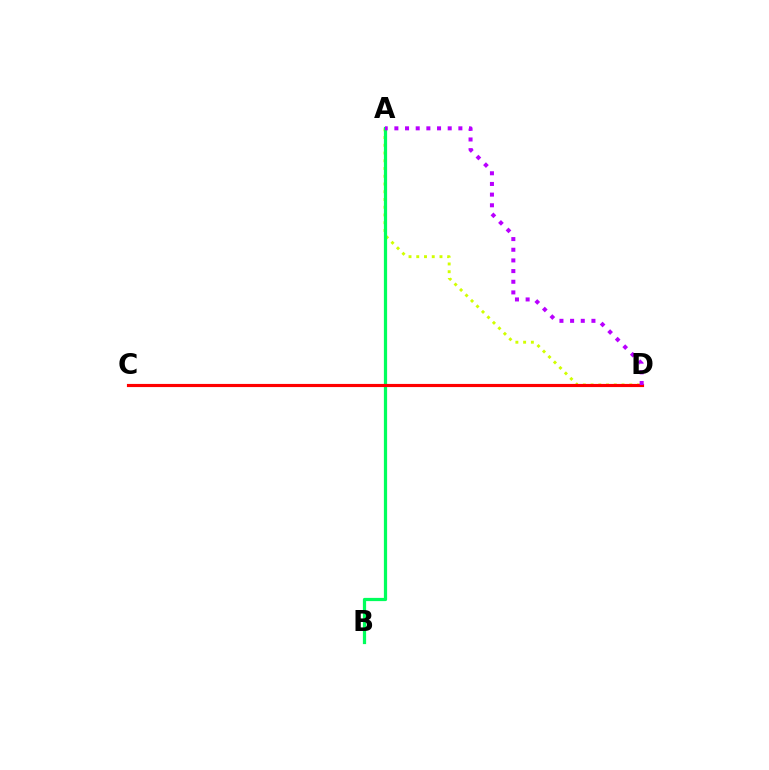{('A', 'D'): [{'color': '#d1ff00', 'line_style': 'dotted', 'thickness': 2.1}, {'color': '#b900ff', 'line_style': 'dotted', 'thickness': 2.9}], ('C', 'D'): [{'color': '#0074ff', 'line_style': 'dotted', 'thickness': 1.94}, {'color': '#ff0000', 'line_style': 'solid', 'thickness': 2.27}], ('A', 'B'): [{'color': '#00ff5c', 'line_style': 'solid', 'thickness': 2.33}]}